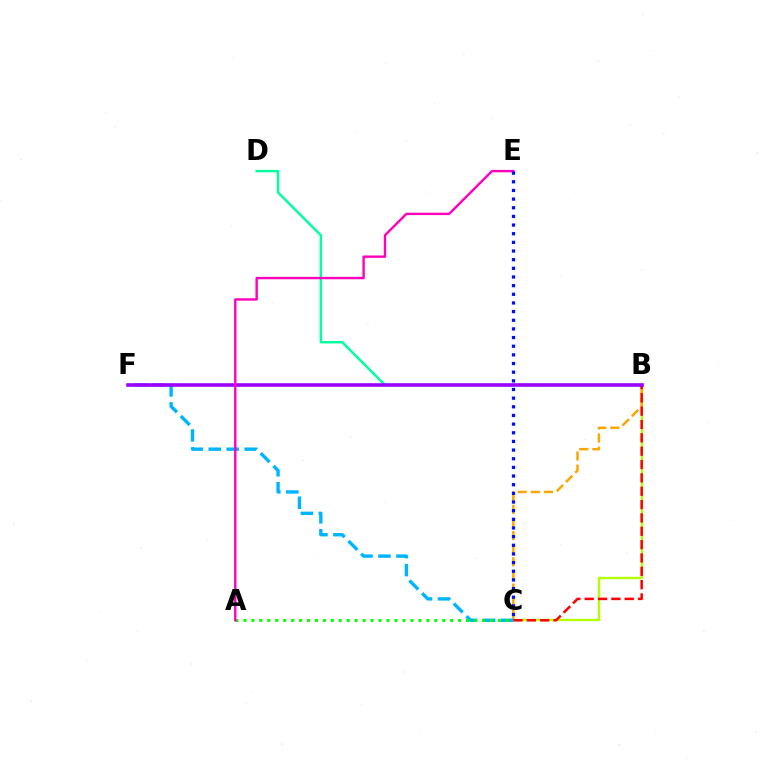{('B', 'C'): [{'color': '#b3ff00', 'line_style': 'solid', 'thickness': 1.7}, {'color': '#ffa500', 'line_style': 'dashed', 'thickness': 1.78}, {'color': '#ff0000', 'line_style': 'dashed', 'thickness': 1.81}], ('C', 'F'): [{'color': '#00b5ff', 'line_style': 'dashed', 'thickness': 2.44}], ('B', 'D'): [{'color': '#00ff9d', 'line_style': 'solid', 'thickness': 1.76}], ('B', 'F'): [{'color': '#9b00ff', 'line_style': 'solid', 'thickness': 2.59}], ('A', 'C'): [{'color': '#08ff00', 'line_style': 'dotted', 'thickness': 2.16}], ('A', 'E'): [{'color': '#ff00bd', 'line_style': 'solid', 'thickness': 1.73}], ('C', 'E'): [{'color': '#0010ff', 'line_style': 'dotted', 'thickness': 2.35}]}